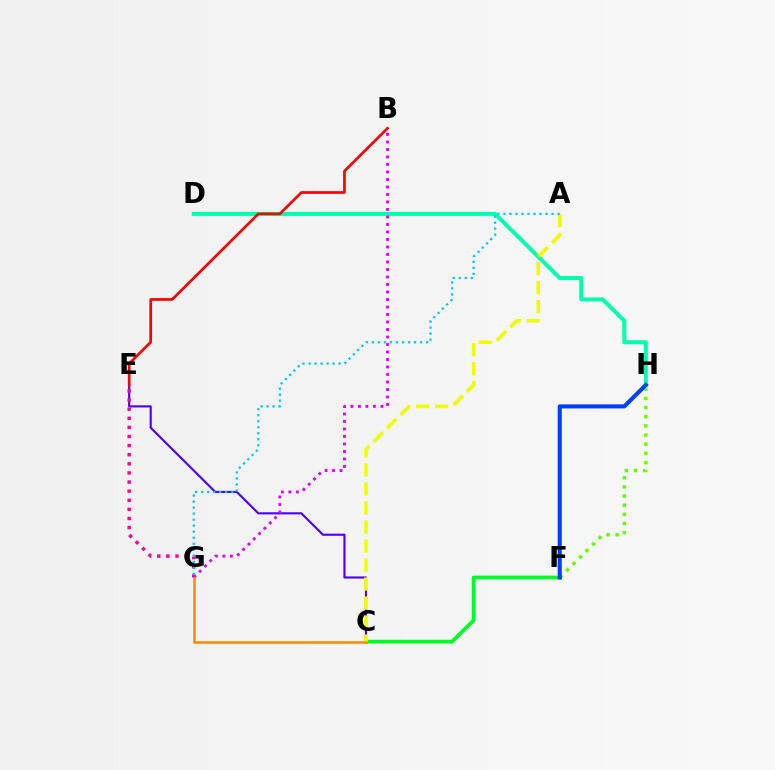{('C', 'E'): [{'color': '#4f00ff', 'line_style': 'solid', 'thickness': 1.54}], ('D', 'H'): [{'color': '#00ffaf', 'line_style': 'solid', 'thickness': 2.87}], ('E', 'G'): [{'color': '#ff00a0', 'line_style': 'dotted', 'thickness': 2.47}], ('C', 'F'): [{'color': '#00ff27', 'line_style': 'solid', 'thickness': 2.72}], ('B', 'E'): [{'color': '#ff0000', 'line_style': 'solid', 'thickness': 1.95}], ('B', 'G'): [{'color': '#d600ff', 'line_style': 'dotted', 'thickness': 2.04}], ('A', 'C'): [{'color': '#eeff00', 'line_style': 'dashed', 'thickness': 2.58}], ('C', 'G'): [{'color': '#ff8800', 'line_style': 'solid', 'thickness': 1.8}], ('A', 'G'): [{'color': '#00c7ff', 'line_style': 'dotted', 'thickness': 1.63}], ('F', 'H'): [{'color': '#66ff00', 'line_style': 'dotted', 'thickness': 2.49}, {'color': '#003fff', 'line_style': 'solid', 'thickness': 2.94}]}